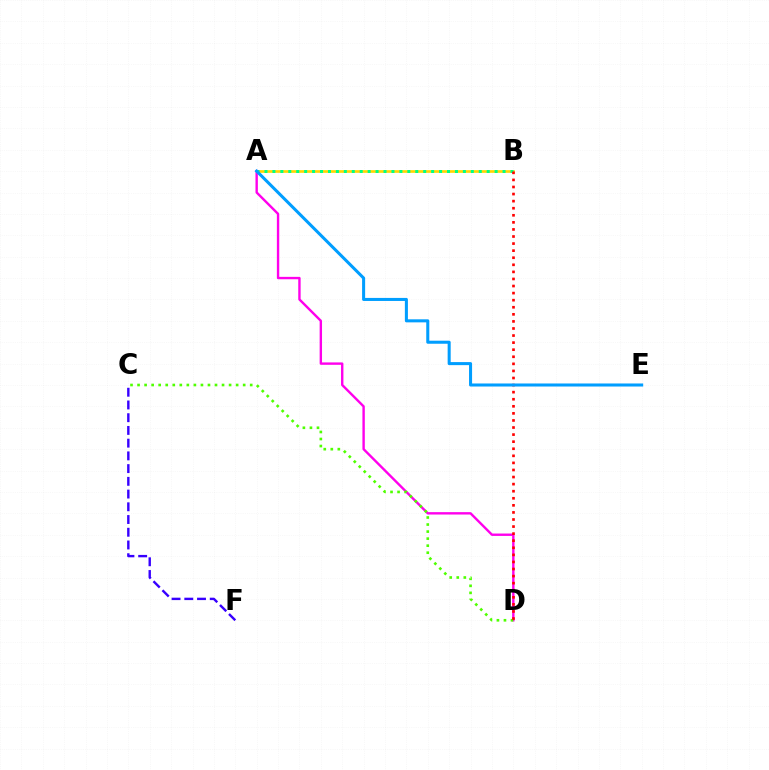{('A', 'B'): [{'color': '#ffd500', 'line_style': 'solid', 'thickness': 1.92}, {'color': '#00ff86', 'line_style': 'dotted', 'thickness': 2.16}], ('A', 'D'): [{'color': '#ff00ed', 'line_style': 'solid', 'thickness': 1.72}], ('C', 'D'): [{'color': '#4fff00', 'line_style': 'dotted', 'thickness': 1.91}], ('B', 'D'): [{'color': '#ff0000', 'line_style': 'dotted', 'thickness': 1.92}], ('C', 'F'): [{'color': '#3700ff', 'line_style': 'dashed', 'thickness': 1.73}], ('A', 'E'): [{'color': '#009eff', 'line_style': 'solid', 'thickness': 2.19}]}